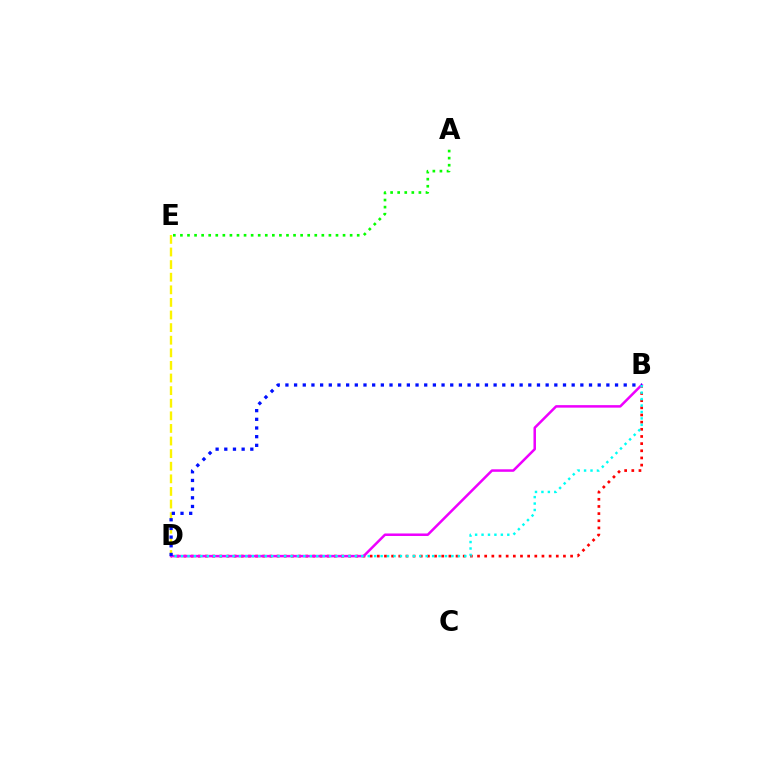{('B', 'D'): [{'color': '#ff0000', 'line_style': 'dotted', 'thickness': 1.95}, {'color': '#ee00ff', 'line_style': 'solid', 'thickness': 1.81}, {'color': '#0010ff', 'line_style': 'dotted', 'thickness': 2.36}, {'color': '#00fff6', 'line_style': 'dotted', 'thickness': 1.75}], ('A', 'E'): [{'color': '#08ff00', 'line_style': 'dotted', 'thickness': 1.92}], ('D', 'E'): [{'color': '#fcf500', 'line_style': 'dashed', 'thickness': 1.71}]}